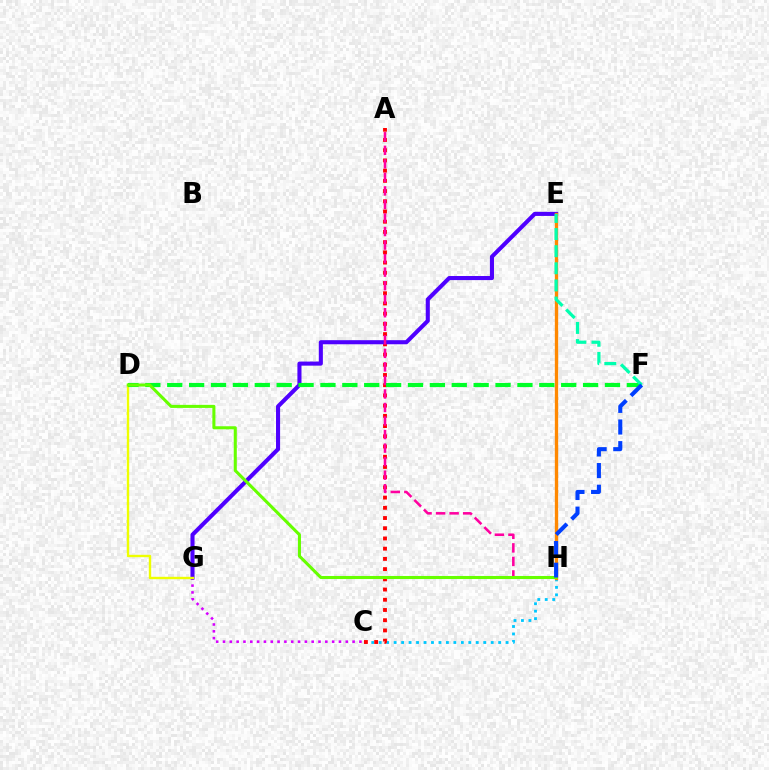{('C', 'G'): [{'color': '#d600ff', 'line_style': 'dotted', 'thickness': 1.85}], ('C', 'H'): [{'color': '#00c7ff', 'line_style': 'dotted', 'thickness': 2.03}], ('A', 'C'): [{'color': '#ff0000', 'line_style': 'dotted', 'thickness': 2.78}], ('E', 'G'): [{'color': '#4f00ff', 'line_style': 'solid', 'thickness': 2.94}], ('A', 'H'): [{'color': '#ff00a0', 'line_style': 'dashed', 'thickness': 1.84}], ('D', 'G'): [{'color': '#eeff00', 'line_style': 'solid', 'thickness': 1.72}], ('E', 'H'): [{'color': '#ff8800', 'line_style': 'solid', 'thickness': 2.4}], ('D', 'F'): [{'color': '#00ff27', 'line_style': 'dashed', 'thickness': 2.97}], ('E', 'F'): [{'color': '#00ffaf', 'line_style': 'dashed', 'thickness': 2.33}], ('D', 'H'): [{'color': '#66ff00', 'line_style': 'solid', 'thickness': 2.2}], ('F', 'H'): [{'color': '#003fff', 'line_style': 'dashed', 'thickness': 2.94}]}